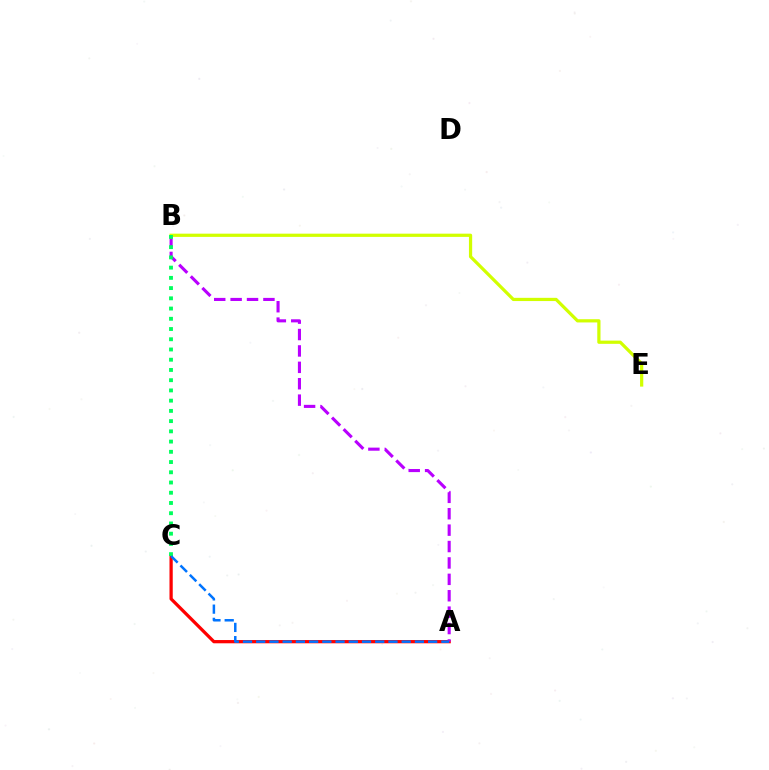{('A', 'C'): [{'color': '#ff0000', 'line_style': 'solid', 'thickness': 2.34}, {'color': '#0074ff', 'line_style': 'dashed', 'thickness': 1.8}], ('A', 'B'): [{'color': '#b900ff', 'line_style': 'dashed', 'thickness': 2.23}], ('B', 'E'): [{'color': '#d1ff00', 'line_style': 'solid', 'thickness': 2.32}], ('B', 'C'): [{'color': '#00ff5c', 'line_style': 'dotted', 'thickness': 2.78}]}